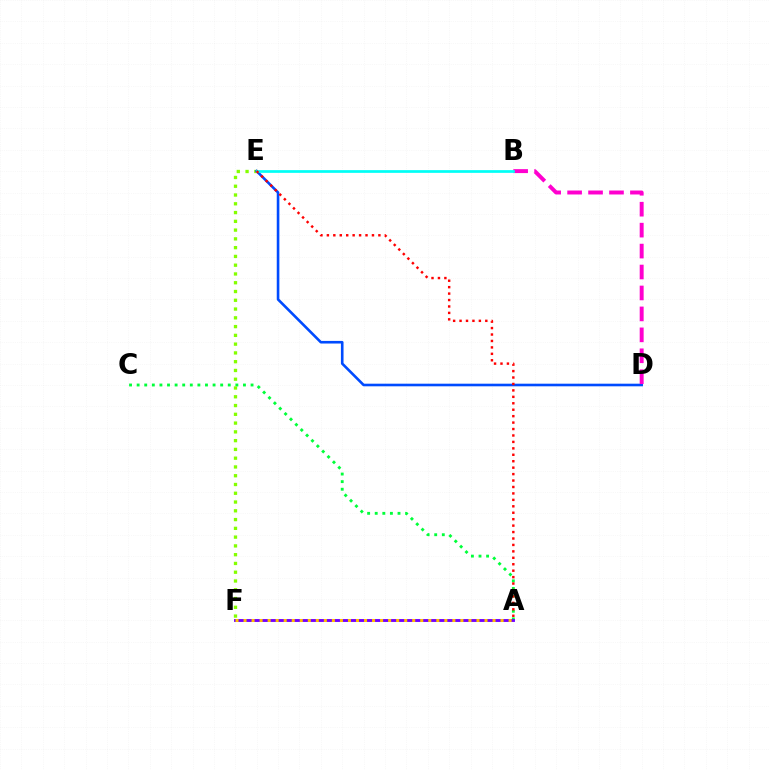{('A', 'C'): [{'color': '#00ff39', 'line_style': 'dotted', 'thickness': 2.06}], ('E', 'F'): [{'color': '#84ff00', 'line_style': 'dotted', 'thickness': 2.38}], ('D', 'E'): [{'color': '#004bff', 'line_style': 'solid', 'thickness': 1.88}], ('B', 'D'): [{'color': '#ff00cf', 'line_style': 'dashed', 'thickness': 2.84}], ('B', 'E'): [{'color': '#00fff6', 'line_style': 'solid', 'thickness': 1.95}], ('A', 'E'): [{'color': '#ff0000', 'line_style': 'dotted', 'thickness': 1.75}], ('A', 'F'): [{'color': '#7200ff', 'line_style': 'solid', 'thickness': 2.08}, {'color': '#ffbd00', 'line_style': 'dotted', 'thickness': 2.18}]}